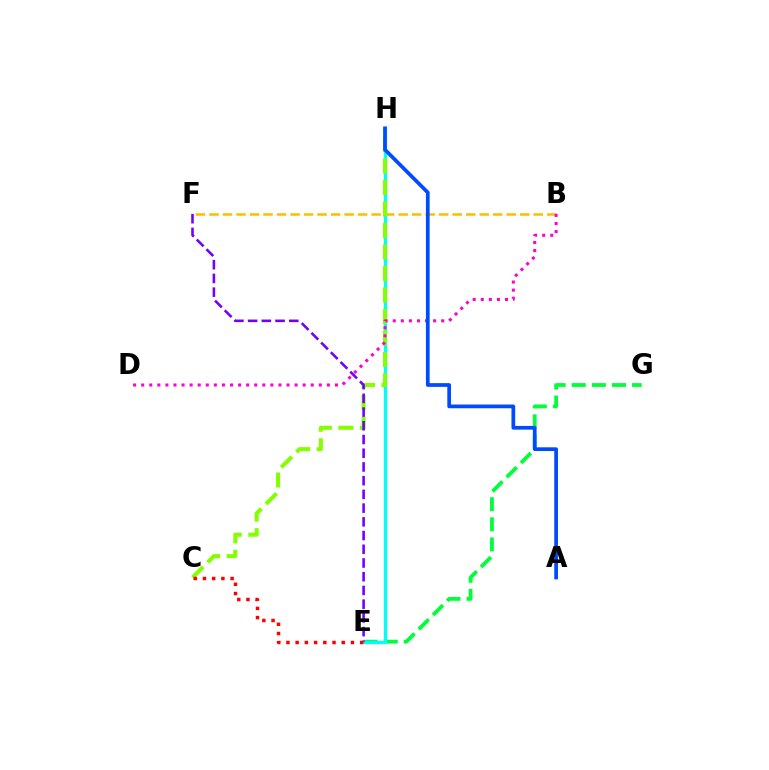{('B', 'F'): [{'color': '#ffbd00', 'line_style': 'dashed', 'thickness': 1.84}], ('E', 'G'): [{'color': '#00ff39', 'line_style': 'dashed', 'thickness': 2.73}], ('E', 'H'): [{'color': '#00fff6', 'line_style': 'solid', 'thickness': 2.36}], ('C', 'H'): [{'color': '#84ff00', 'line_style': 'dashed', 'thickness': 2.92}], ('C', 'E'): [{'color': '#ff0000', 'line_style': 'dotted', 'thickness': 2.5}], ('E', 'F'): [{'color': '#7200ff', 'line_style': 'dashed', 'thickness': 1.86}], ('B', 'D'): [{'color': '#ff00cf', 'line_style': 'dotted', 'thickness': 2.19}], ('A', 'H'): [{'color': '#004bff', 'line_style': 'solid', 'thickness': 2.68}]}